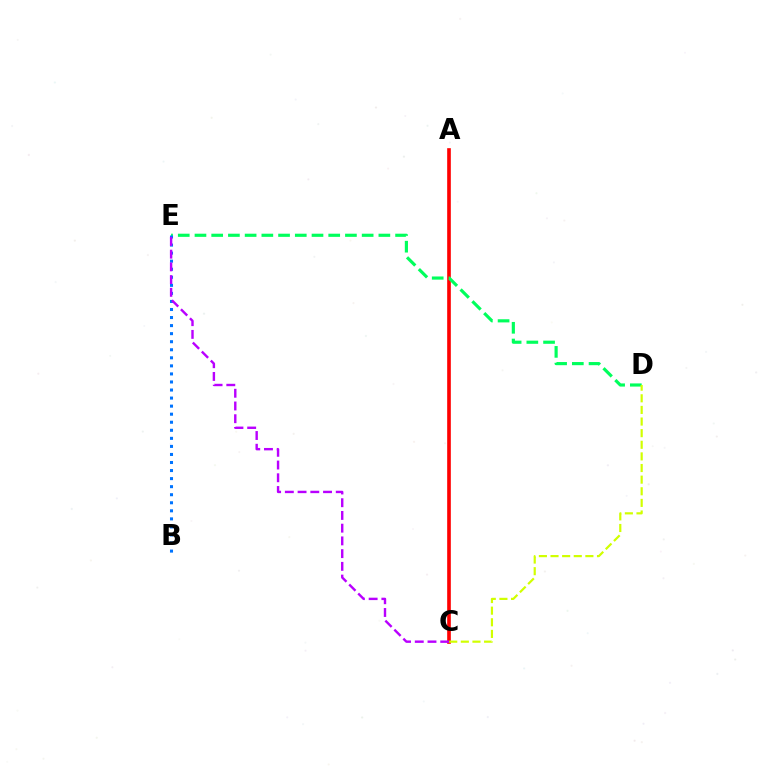{('A', 'C'): [{'color': '#ff0000', 'line_style': 'solid', 'thickness': 2.62}], ('D', 'E'): [{'color': '#00ff5c', 'line_style': 'dashed', 'thickness': 2.27}], ('B', 'E'): [{'color': '#0074ff', 'line_style': 'dotted', 'thickness': 2.19}], ('C', 'E'): [{'color': '#b900ff', 'line_style': 'dashed', 'thickness': 1.73}], ('C', 'D'): [{'color': '#d1ff00', 'line_style': 'dashed', 'thickness': 1.58}]}